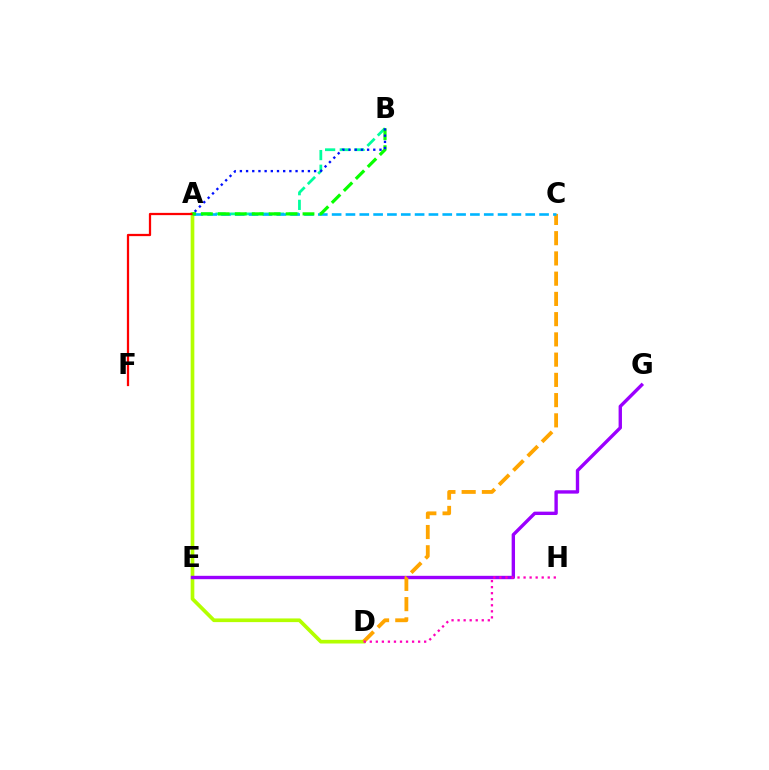{('A', 'D'): [{'color': '#b3ff00', 'line_style': 'solid', 'thickness': 2.65}], ('A', 'B'): [{'color': '#00ff9d', 'line_style': 'dashed', 'thickness': 1.99}, {'color': '#08ff00', 'line_style': 'dashed', 'thickness': 2.3}, {'color': '#0010ff', 'line_style': 'dotted', 'thickness': 1.68}], ('E', 'G'): [{'color': '#9b00ff', 'line_style': 'solid', 'thickness': 2.43}], ('A', 'F'): [{'color': '#ff0000', 'line_style': 'solid', 'thickness': 1.63}], ('C', 'D'): [{'color': '#ffa500', 'line_style': 'dashed', 'thickness': 2.75}], ('A', 'C'): [{'color': '#00b5ff', 'line_style': 'dashed', 'thickness': 1.88}], ('D', 'H'): [{'color': '#ff00bd', 'line_style': 'dotted', 'thickness': 1.64}]}